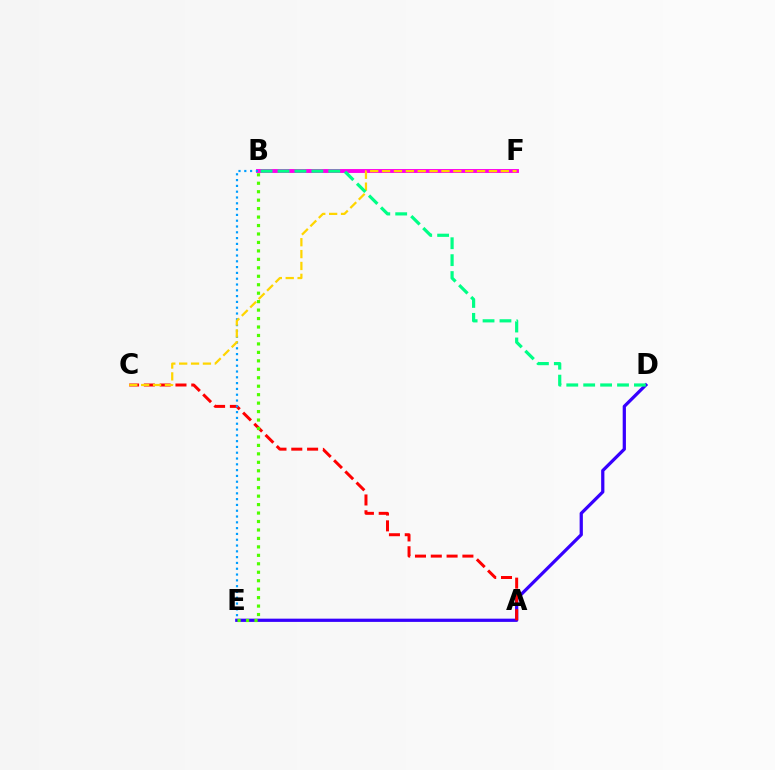{('D', 'E'): [{'color': '#3700ff', 'line_style': 'solid', 'thickness': 2.33}], ('B', 'F'): [{'color': '#ff00ed', 'line_style': 'solid', 'thickness': 2.8}], ('A', 'C'): [{'color': '#ff0000', 'line_style': 'dashed', 'thickness': 2.15}], ('B', 'E'): [{'color': '#009eff', 'line_style': 'dotted', 'thickness': 1.58}, {'color': '#4fff00', 'line_style': 'dotted', 'thickness': 2.3}], ('C', 'F'): [{'color': '#ffd500', 'line_style': 'dashed', 'thickness': 1.61}], ('B', 'D'): [{'color': '#00ff86', 'line_style': 'dashed', 'thickness': 2.3}]}